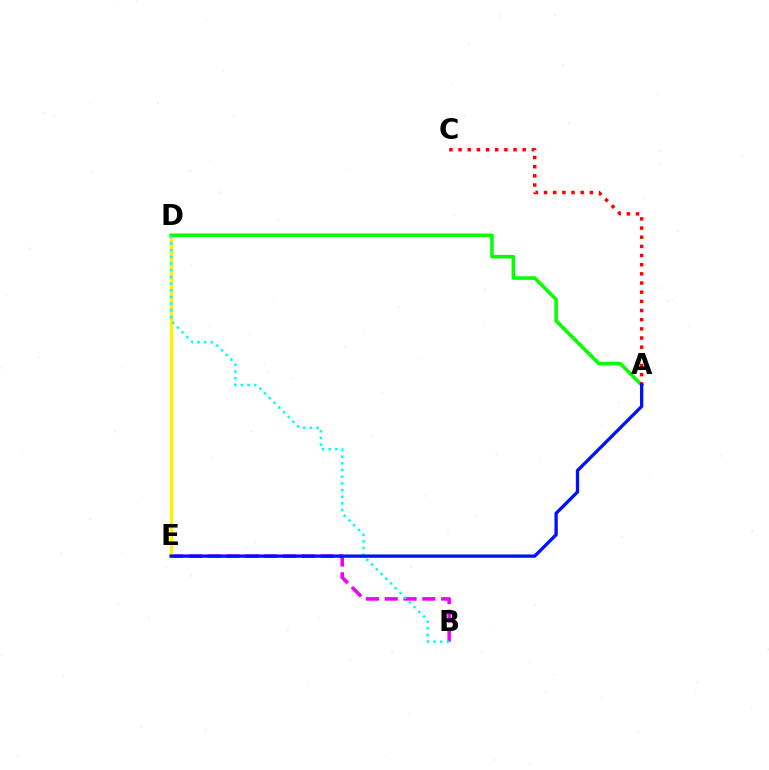{('B', 'E'): [{'color': '#ee00ff', 'line_style': 'dashed', 'thickness': 2.56}], ('D', 'E'): [{'color': '#fcf500', 'line_style': 'solid', 'thickness': 2.45}], ('A', 'D'): [{'color': '#08ff00', 'line_style': 'solid', 'thickness': 2.55}], ('B', 'D'): [{'color': '#00fff6', 'line_style': 'dotted', 'thickness': 1.82}], ('A', 'C'): [{'color': '#ff0000', 'line_style': 'dotted', 'thickness': 2.49}], ('A', 'E'): [{'color': '#0010ff', 'line_style': 'solid', 'thickness': 2.38}]}